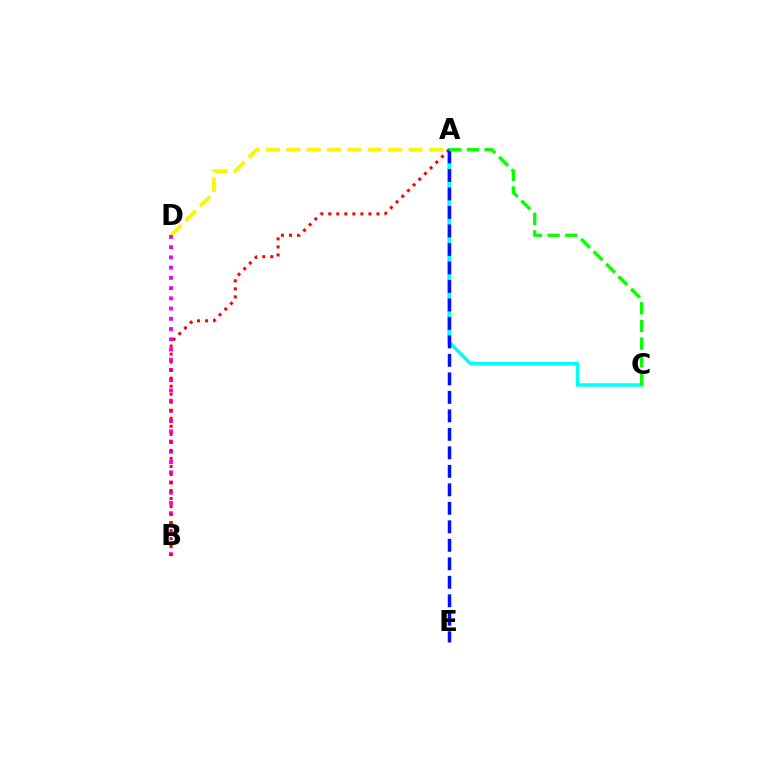{('A', 'C'): [{'color': '#00fff6', 'line_style': 'solid', 'thickness': 2.54}, {'color': '#08ff00', 'line_style': 'dashed', 'thickness': 2.4}], ('A', 'D'): [{'color': '#fcf500', 'line_style': 'dashed', 'thickness': 2.77}], ('B', 'D'): [{'color': '#ee00ff', 'line_style': 'dotted', 'thickness': 2.78}], ('A', 'B'): [{'color': '#ff0000', 'line_style': 'dotted', 'thickness': 2.18}], ('A', 'E'): [{'color': '#0010ff', 'line_style': 'dashed', 'thickness': 2.51}]}